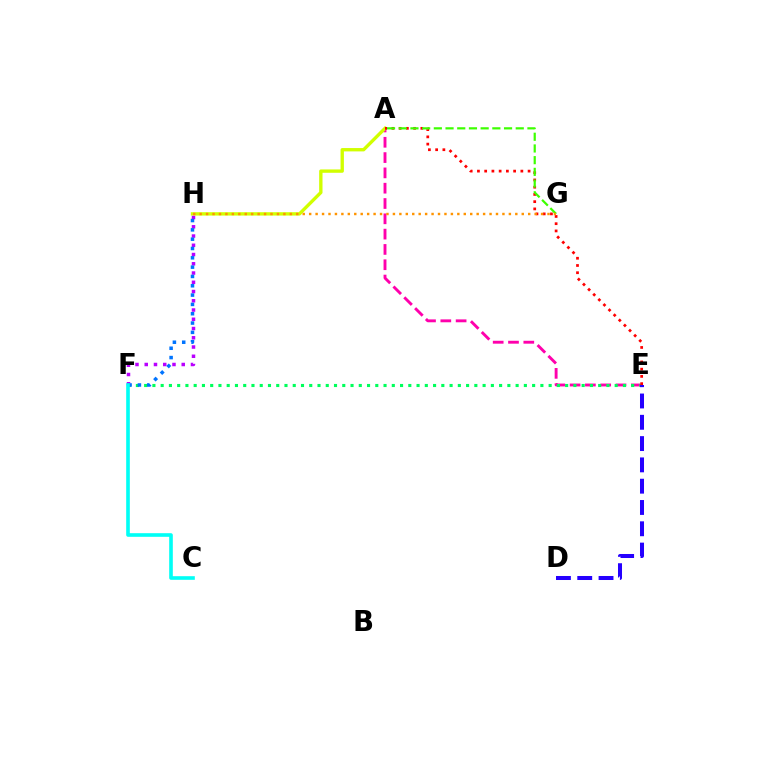{('A', 'E'): [{'color': '#ff00ac', 'line_style': 'dashed', 'thickness': 2.08}, {'color': '#ff0000', 'line_style': 'dotted', 'thickness': 1.97}], ('E', 'F'): [{'color': '#00ff5c', 'line_style': 'dotted', 'thickness': 2.24}], ('A', 'H'): [{'color': '#d1ff00', 'line_style': 'solid', 'thickness': 2.41}], ('F', 'H'): [{'color': '#b900ff', 'line_style': 'dotted', 'thickness': 2.51}, {'color': '#0074ff', 'line_style': 'dotted', 'thickness': 2.53}], ('A', 'G'): [{'color': '#3dff00', 'line_style': 'dashed', 'thickness': 1.59}], ('D', 'E'): [{'color': '#2500ff', 'line_style': 'dashed', 'thickness': 2.89}], ('G', 'H'): [{'color': '#ff9400', 'line_style': 'dotted', 'thickness': 1.75}], ('C', 'F'): [{'color': '#00fff6', 'line_style': 'solid', 'thickness': 2.61}]}